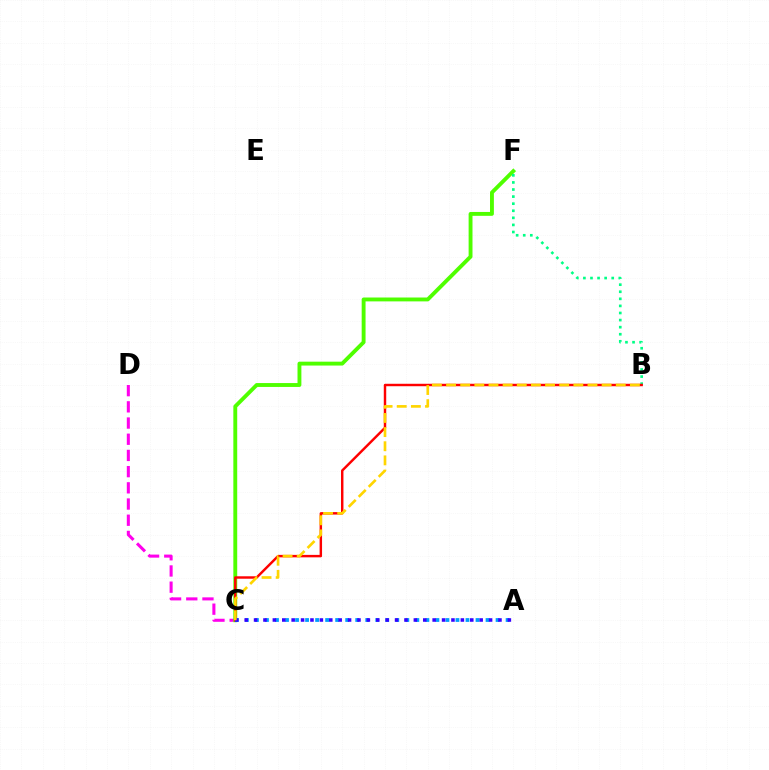{('C', 'D'): [{'color': '#ff00ed', 'line_style': 'dashed', 'thickness': 2.2}], ('C', 'F'): [{'color': '#4fff00', 'line_style': 'solid', 'thickness': 2.79}], ('B', 'F'): [{'color': '#00ff86', 'line_style': 'dotted', 'thickness': 1.92}], ('B', 'C'): [{'color': '#ff0000', 'line_style': 'solid', 'thickness': 1.76}, {'color': '#ffd500', 'line_style': 'dashed', 'thickness': 1.92}], ('A', 'C'): [{'color': '#009eff', 'line_style': 'dotted', 'thickness': 2.72}, {'color': '#3700ff', 'line_style': 'dotted', 'thickness': 2.55}]}